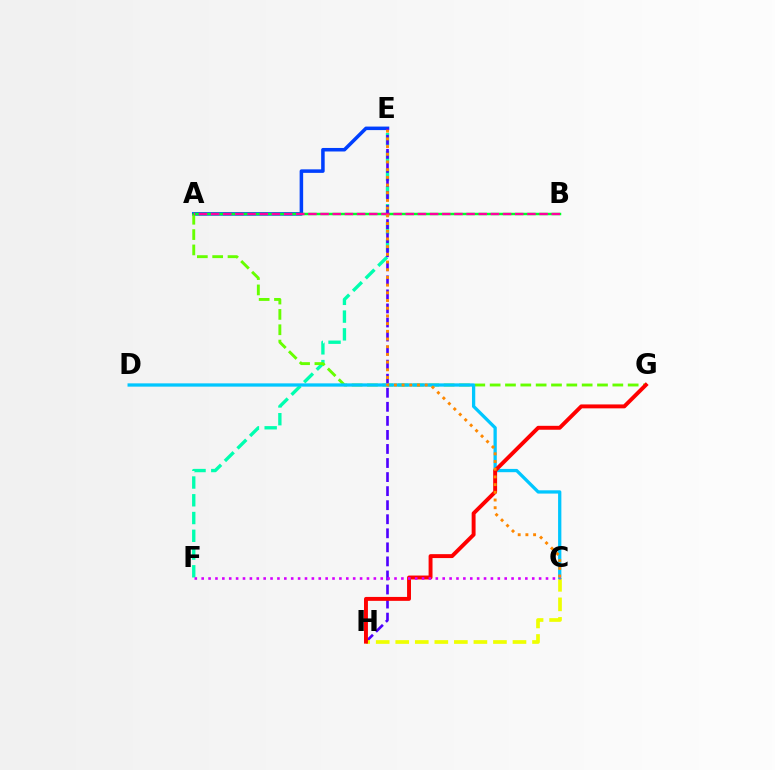{('E', 'F'): [{'color': '#00ffaf', 'line_style': 'dashed', 'thickness': 2.41}], ('A', 'E'): [{'color': '#003fff', 'line_style': 'solid', 'thickness': 2.54}], ('A', 'G'): [{'color': '#66ff00', 'line_style': 'dashed', 'thickness': 2.08}], ('A', 'B'): [{'color': '#00ff27', 'line_style': 'solid', 'thickness': 1.78}, {'color': '#ff00a0', 'line_style': 'dashed', 'thickness': 1.65}], ('E', 'H'): [{'color': '#4f00ff', 'line_style': 'dashed', 'thickness': 1.91}], ('C', 'H'): [{'color': '#eeff00', 'line_style': 'dashed', 'thickness': 2.65}], ('C', 'D'): [{'color': '#00c7ff', 'line_style': 'solid', 'thickness': 2.36}], ('G', 'H'): [{'color': '#ff0000', 'line_style': 'solid', 'thickness': 2.82}], ('C', 'F'): [{'color': '#d600ff', 'line_style': 'dotted', 'thickness': 1.87}], ('C', 'E'): [{'color': '#ff8800', 'line_style': 'dotted', 'thickness': 2.09}]}